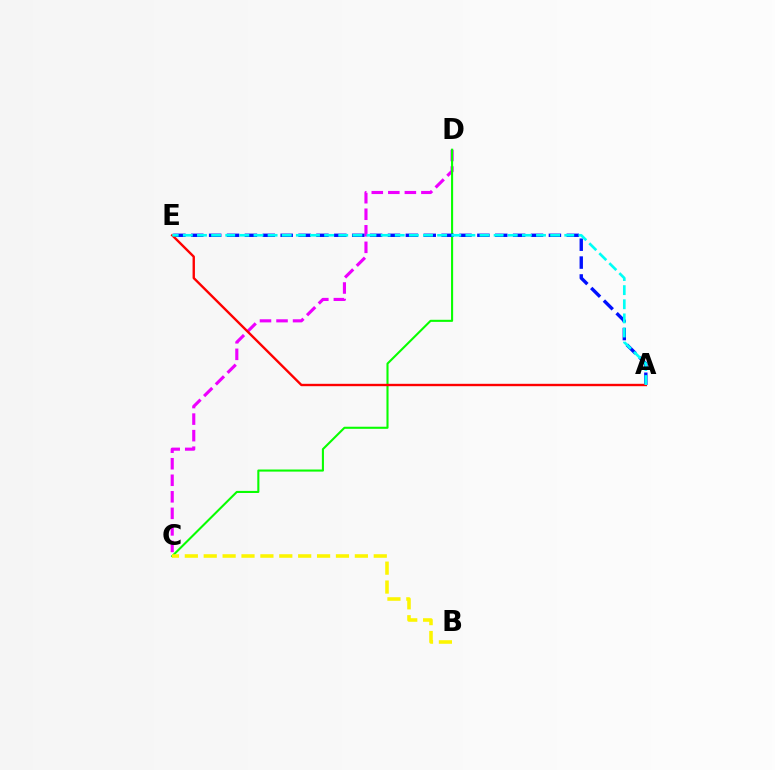{('C', 'D'): [{'color': '#ee00ff', 'line_style': 'dashed', 'thickness': 2.25}, {'color': '#08ff00', 'line_style': 'solid', 'thickness': 1.51}], ('A', 'E'): [{'color': '#0010ff', 'line_style': 'dashed', 'thickness': 2.43}, {'color': '#ff0000', 'line_style': 'solid', 'thickness': 1.71}, {'color': '#00fff6', 'line_style': 'dashed', 'thickness': 1.92}], ('B', 'C'): [{'color': '#fcf500', 'line_style': 'dashed', 'thickness': 2.57}]}